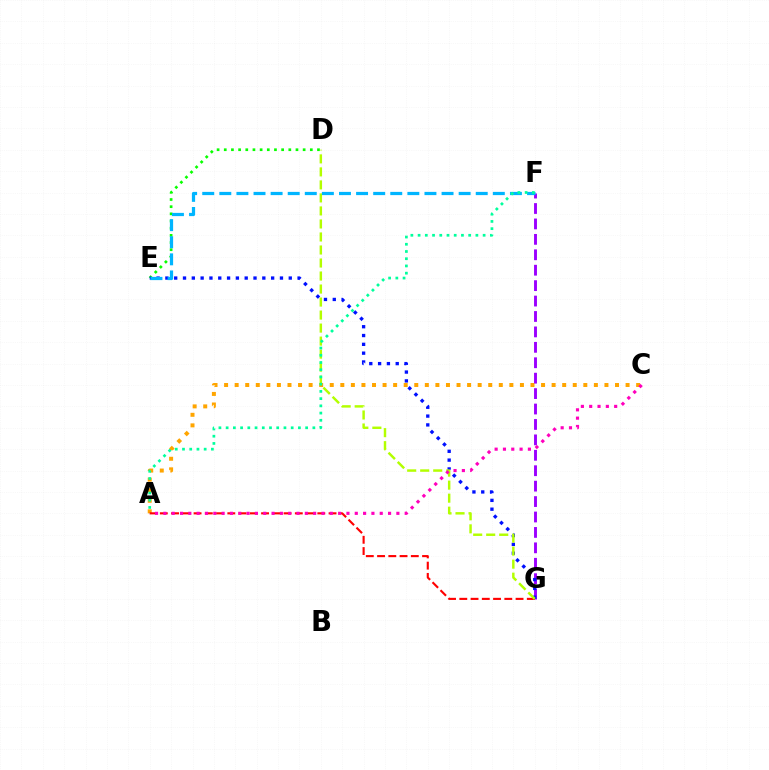{('A', 'C'): [{'color': '#ffa500', 'line_style': 'dotted', 'thickness': 2.87}, {'color': '#ff00bd', 'line_style': 'dotted', 'thickness': 2.26}], ('D', 'E'): [{'color': '#08ff00', 'line_style': 'dotted', 'thickness': 1.95}], ('F', 'G'): [{'color': '#9b00ff', 'line_style': 'dashed', 'thickness': 2.1}], ('A', 'G'): [{'color': '#ff0000', 'line_style': 'dashed', 'thickness': 1.53}], ('E', 'G'): [{'color': '#0010ff', 'line_style': 'dotted', 'thickness': 2.39}], ('D', 'G'): [{'color': '#b3ff00', 'line_style': 'dashed', 'thickness': 1.77}], ('E', 'F'): [{'color': '#00b5ff', 'line_style': 'dashed', 'thickness': 2.32}], ('A', 'F'): [{'color': '#00ff9d', 'line_style': 'dotted', 'thickness': 1.96}]}